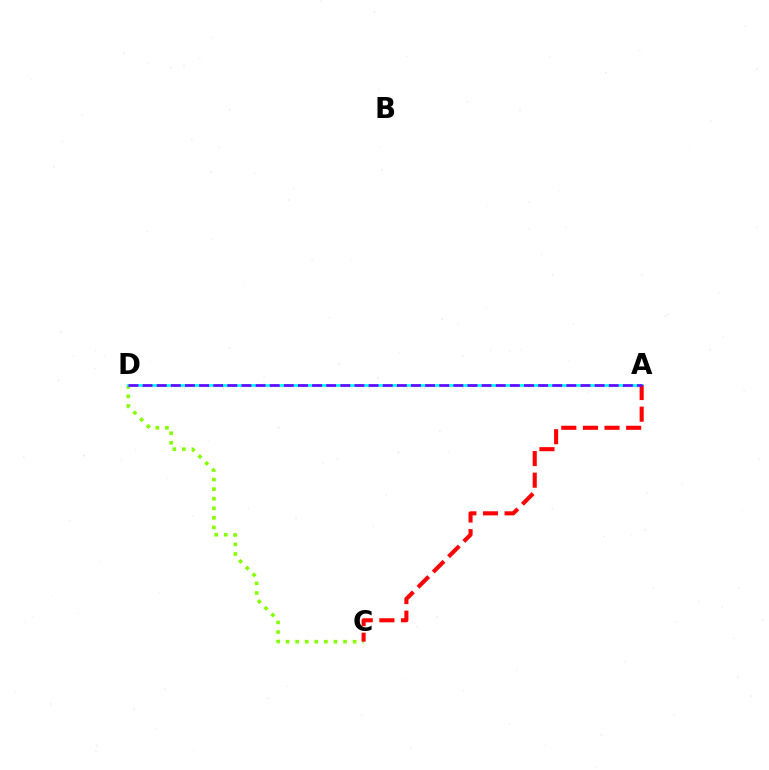{('C', 'D'): [{'color': '#84ff00', 'line_style': 'dotted', 'thickness': 2.6}], ('A', 'D'): [{'color': '#00fff6', 'line_style': 'solid', 'thickness': 1.92}, {'color': '#7200ff', 'line_style': 'dashed', 'thickness': 1.92}], ('A', 'C'): [{'color': '#ff0000', 'line_style': 'dashed', 'thickness': 2.94}]}